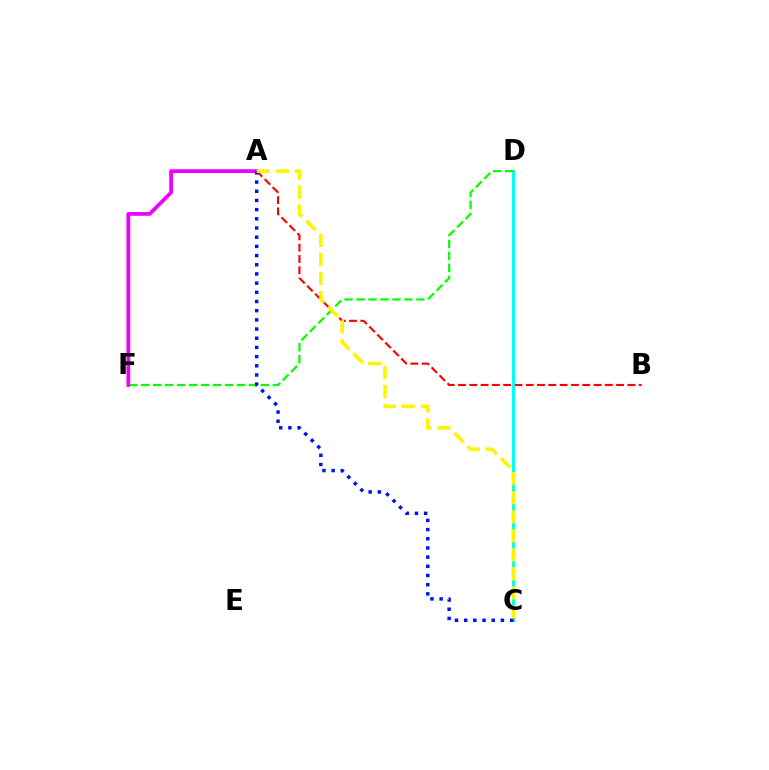{('A', 'B'): [{'color': '#ff0000', 'line_style': 'dashed', 'thickness': 1.53}], ('C', 'D'): [{'color': '#00fff6', 'line_style': 'solid', 'thickness': 2.13}], ('D', 'F'): [{'color': '#08ff00', 'line_style': 'dashed', 'thickness': 1.63}], ('A', 'F'): [{'color': '#ee00ff', 'line_style': 'solid', 'thickness': 2.71}], ('A', 'C'): [{'color': '#0010ff', 'line_style': 'dotted', 'thickness': 2.5}, {'color': '#fcf500', 'line_style': 'dashed', 'thickness': 2.59}]}